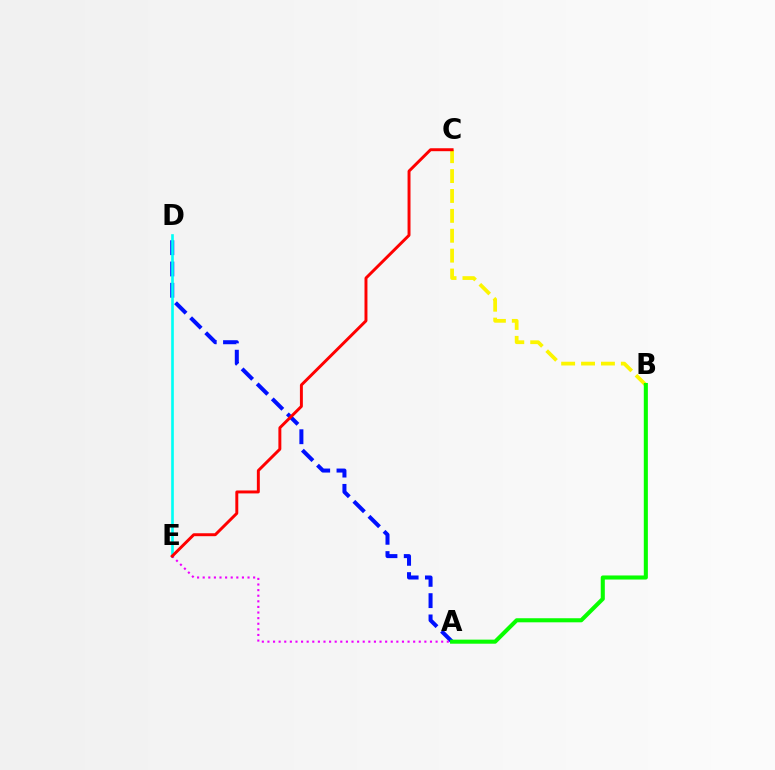{('A', 'D'): [{'color': '#0010ff', 'line_style': 'dashed', 'thickness': 2.89}], ('D', 'E'): [{'color': '#00fff6', 'line_style': 'solid', 'thickness': 1.9}], ('A', 'E'): [{'color': '#ee00ff', 'line_style': 'dotted', 'thickness': 1.52}], ('B', 'C'): [{'color': '#fcf500', 'line_style': 'dashed', 'thickness': 2.7}], ('A', 'B'): [{'color': '#08ff00', 'line_style': 'solid', 'thickness': 2.93}], ('C', 'E'): [{'color': '#ff0000', 'line_style': 'solid', 'thickness': 2.12}]}